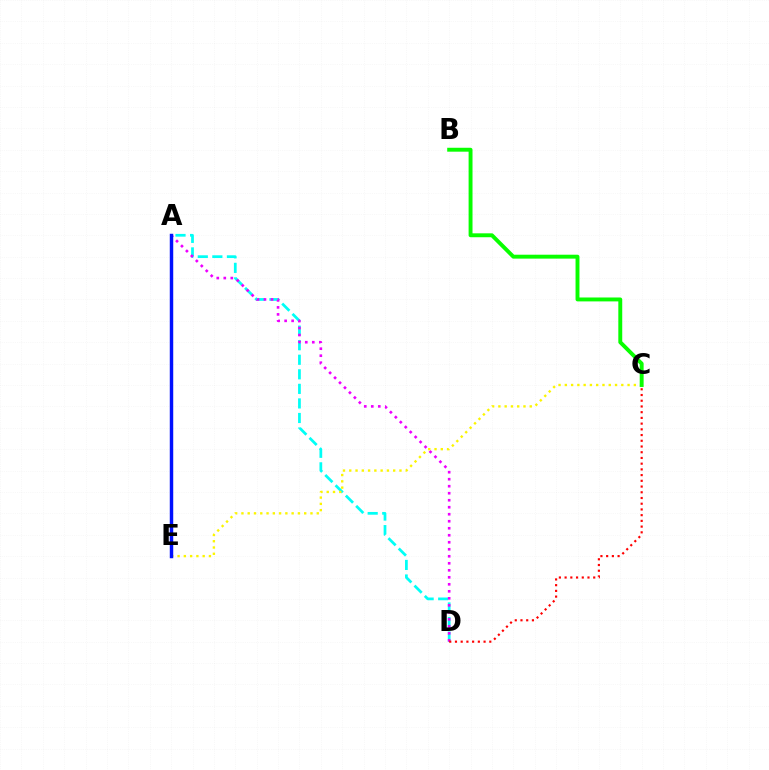{('A', 'D'): [{'color': '#00fff6', 'line_style': 'dashed', 'thickness': 1.98}, {'color': '#ee00ff', 'line_style': 'dotted', 'thickness': 1.9}], ('C', 'E'): [{'color': '#fcf500', 'line_style': 'dotted', 'thickness': 1.7}], ('B', 'C'): [{'color': '#08ff00', 'line_style': 'solid', 'thickness': 2.82}], ('C', 'D'): [{'color': '#ff0000', 'line_style': 'dotted', 'thickness': 1.55}], ('A', 'E'): [{'color': '#0010ff', 'line_style': 'solid', 'thickness': 2.48}]}